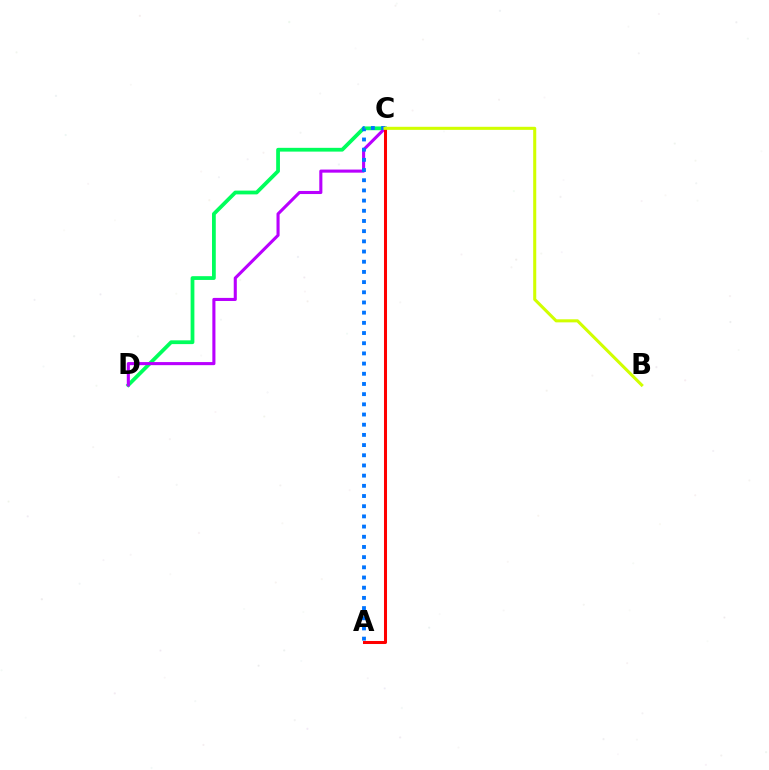{('C', 'D'): [{'color': '#00ff5c', 'line_style': 'solid', 'thickness': 2.71}, {'color': '#b900ff', 'line_style': 'solid', 'thickness': 2.22}], ('A', 'C'): [{'color': '#ff0000', 'line_style': 'solid', 'thickness': 2.18}, {'color': '#0074ff', 'line_style': 'dotted', 'thickness': 2.77}], ('B', 'C'): [{'color': '#d1ff00', 'line_style': 'solid', 'thickness': 2.2}]}